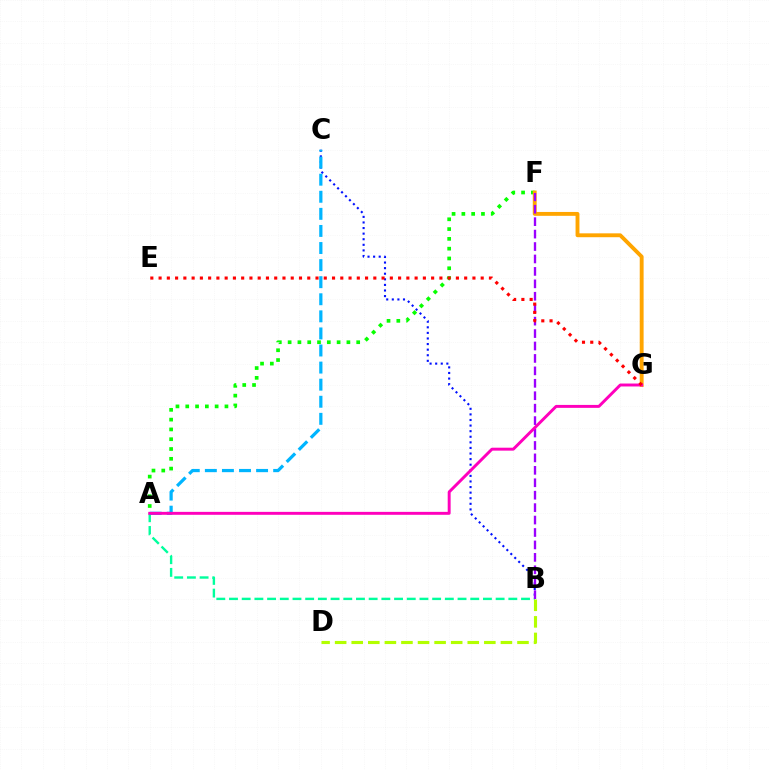{('A', 'F'): [{'color': '#08ff00', 'line_style': 'dotted', 'thickness': 2.66}], ('B', 'C'): [{'color': '#0010ff', 'line_style': 'dotted', 'thickness': 1.52}], ('F', 'G'): [{'color': '#ffa500', 'line_style': 'solid', 'thickness': 2.79}], ('A', 'B'): [{'color': '#00ff9d', 'line_style': 'dashed', 'thickness': 1.72}], ('A', 'C'): [{'color': '#00b5ff', 'line_style': 'dashed', 'thickness': 2.32}], ('B', 'D'): [{'color': '#b3ff00', 'line_style': 'dashed', 'thickness': 2.25}], ('B', 'F'): [{'color': '#9b00ff', 'line_style': 'dashed', 'thickness': 1.69}], ('A', 'G'): [{'color': '#ff00bd', 'line_style': 'solid', 'thickness': 2.12}], ('E', 'G'): [{'color': '#ff0000', 'line_style': 'dotted', 'thickness': 2.24}]}